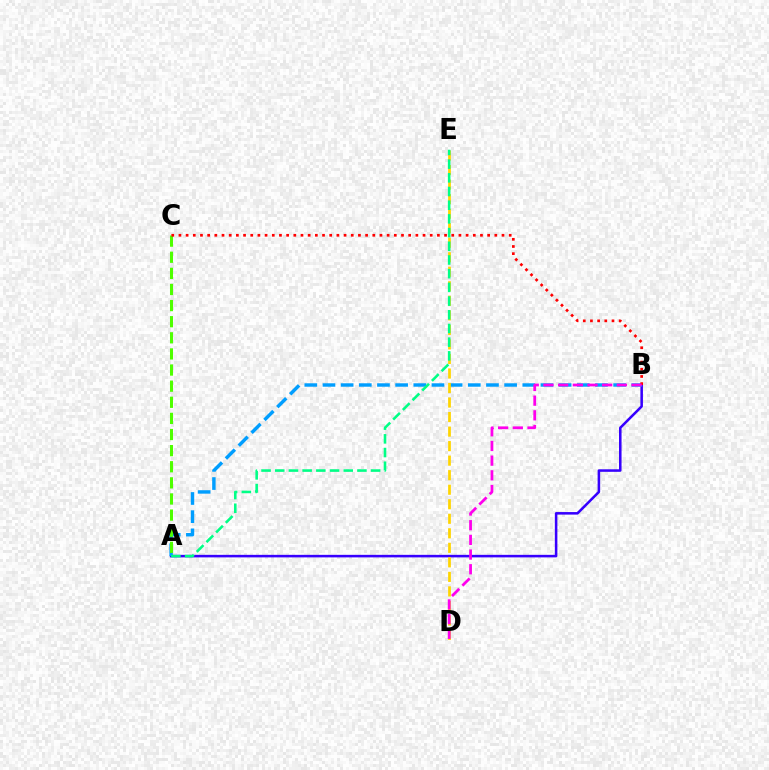{('A', 'B'): [{'color': '#3700ff', 'line_style': 'solid', 'thickness': 1.83}, {'color': '#009eff', 'line_style': 'dashed', 'thickness': 2.47}], ('D', 'E'): [{'color': '#ffd500', 'line_style': 'dashed', 'thickness': 1.97}], ('A', 'C'): [{'color': '#4fff00', 'line_style': 'dashed', 'thickness': 2.19}], ('A', 'E'): [{'color': '#00ff86', 'line_style': 'dashed', 'thickness': 1.86}], ('B', 'C'): [{'color': '#ff0000', 'line_style': 'dotted', 'thickness': 1.95}], ('B', 'D'): [{'color': '#ff00ed', 'line_style': 'dashed', 'thickness': 1.99}]}